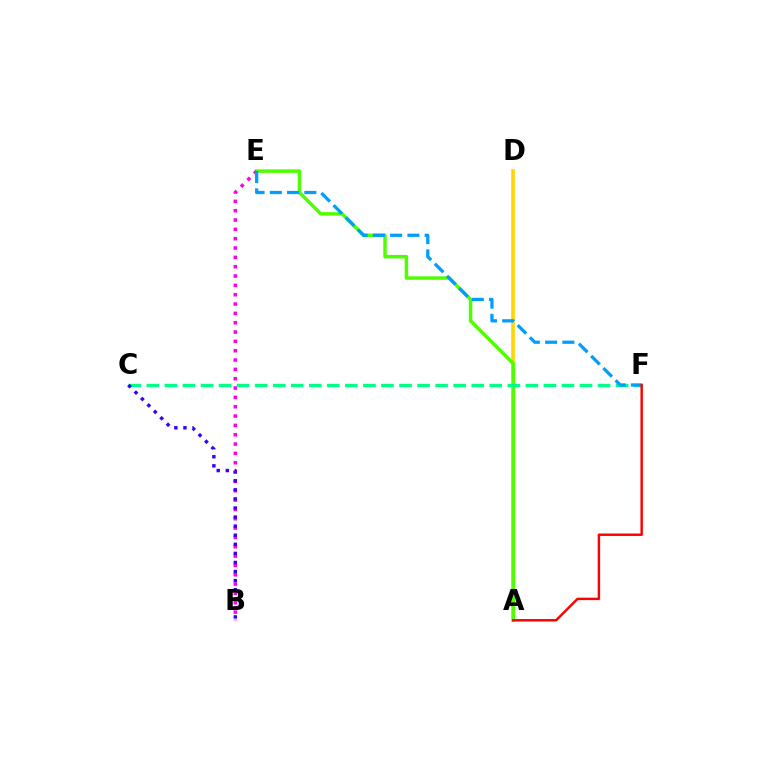{('A', 'D'): [{'color': '#ffd500', 'line_style': 'solid', 'thickness': 2.6}], ('A', 'E'): [{'color': '#4fff00', 'line_style': 'solid', 'thickness': 2.51}], ('C', 'F'): [{'color': '#00ff86', 'line_style': 'dashed', 'thickness': 2.45}], ('B', 'E'): [{'color': '#ff00ed', 'line_style': 'dotted', 'thickness': 2.54}], ('B', 'C'): [{'color': '#3700ff', 'line_style': 'dotted', 'thickness': 2.47}], ('E', 'F'): [{'color': '#009eff', 'line_style': 'dashed', 'thickness': 2.34}], ('A', 'F'): [{'color': '#ff0000', 'line_style': 'solid', 'thickness': 1.76}]}